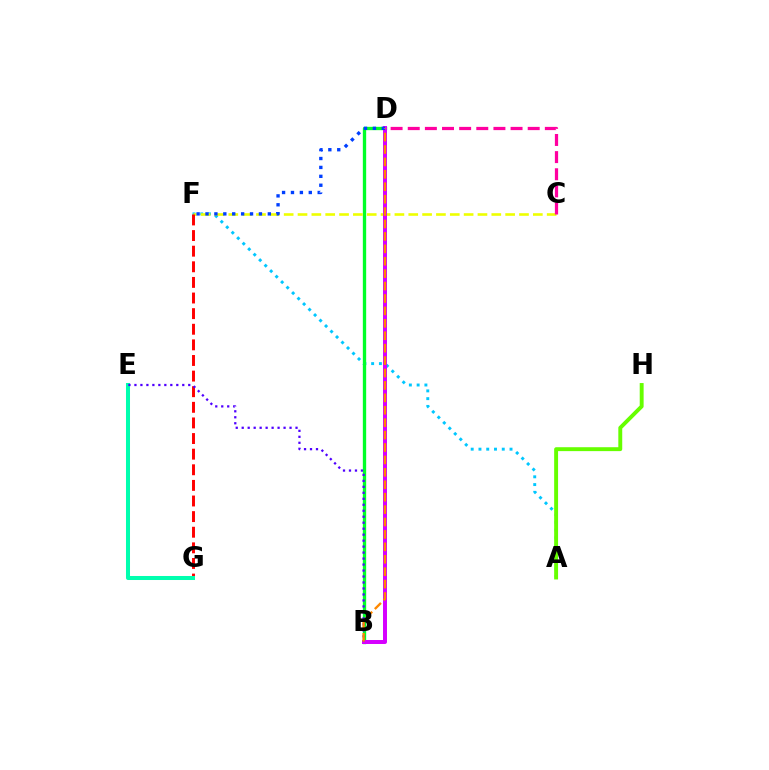{('A', 'F'): [{'color': '#00c7ff', 'line_style': 'dotted', 'thickness': 2.11}], ('B', 'D'): [{'color': '#00ff27', 'line_style': 'solid', 'thickness': 2.4}, {'color': '#d600ff', 'line_style': 'solid', 'thickness': 2.86}, {'color': '#ff8800', 'line_style': 'dashed', 'thickness': 1.69}], ('C', 'F'): [{'color': '#eeff00', 'line_style': 'dashed', 'thickness': 1.88}], ('F', 'G'): [{'color': '#ff0000', 'line_style': 'dashed', 'thickness': 2.12}], ('D', 'F'): [{'color': '#003fff', 'line_style': 'dotted', 'thickness': 2.42}], ('E', 'G'): [{'color': '#00ffaf', 'line_style': 'solid', 'thickness': 2.9}], ('B', 'E'): [{'color': '#4f00ff', 'line_style': 'dotted', 'thickness': 1.62}], ('A', 'H'): [{'color': '#66ff00', 'line_style': 'solid', 'thickness': 2.81}], ('C', 'D'): [{'color': '#ff00a0', 'line_style': 'dashed', 'thickness': 2.33}]}